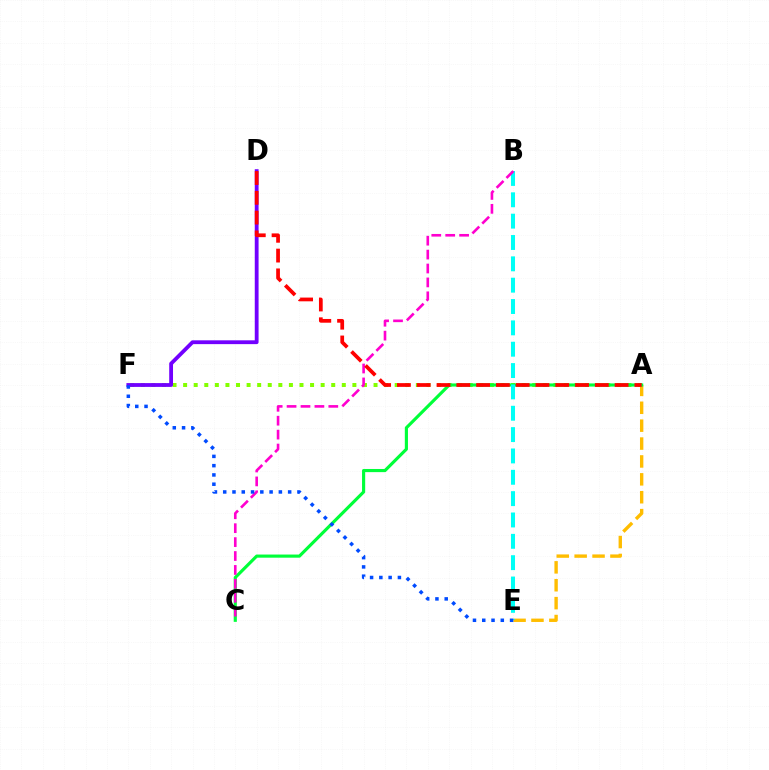{('A', 'F'): [{'color': '#84ff00', 'line_style': 'dotted', 'thickness': 2.87}], ('A', 'E'): [{'color': '#ffbd00', 'line_style': 'dashed', 'thickness': 2.43}], ('A', 'C'): [{'color': '#00ff39', 'line_style': 'solid', 'thickness': 2.27}], ('D', 'F'): [{'color': '#7200ff', 'line_style': 'solid', 'thickness': 2.74}], ('B', 'E'): [{'color': '#00fff6', 'line_style': 'dashed', 'thickness': 2.9}], ('B', 'C'): [{'color': '#ff00cf', 'line_style': 'dashed', 'thickness': 1.89}], ('E', 'F'): [{'color': '#004bff', 'line_style': 'dotted', 'thickness': 2.52}], ('A', 'D'): [{'color': '#ff0000', 'line_style': 'dashed', 'thickness': 2.69}]}